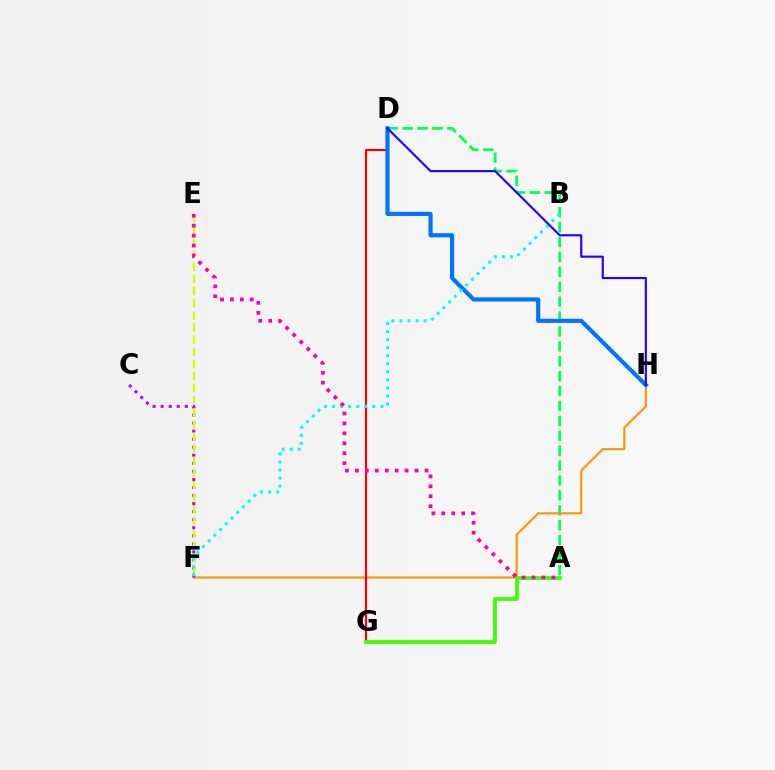{('A', 'D'): [{'color': '#00ff5c', 'line_style': 'dashed', 'thickness': 2.02}], ('F', 'H'): [{'color': '#ff9400', 'line_style': 'solid', 'thickness': 1.51}], ('D', 'G'): [{'color': '#ff0000', 'line_style': 'solid', 'thickness': 1.56}], ('A', 'G'): [{'color': '#3dff00', 'line_style': 'solid', 'thickness': 2.69}], ('C', 'F'): [{'color': '#b900ff', 'line_style': 'dotted', 'thickness': 2.19}], ('E', 'F'): [{'color': '#d1ff00', 'line_style': 'dashed', 'thickness': 1.65}], ('D', 'H'): [{'color': '#0074ff', 'line_style': 'solid', 'thickness': 2.99}, {'color': '#2500ff', 'line_style': 'solid', 'thickness': 1.53}], ('B', 'F'): [{'color': '#00fff6', 'line_style': 'dotted', 'thickness': 2.19}], ('A', 'E'): [{'color': '#ff00ac', 'line_style': 'dotted', 'thickness': 2.7}]}